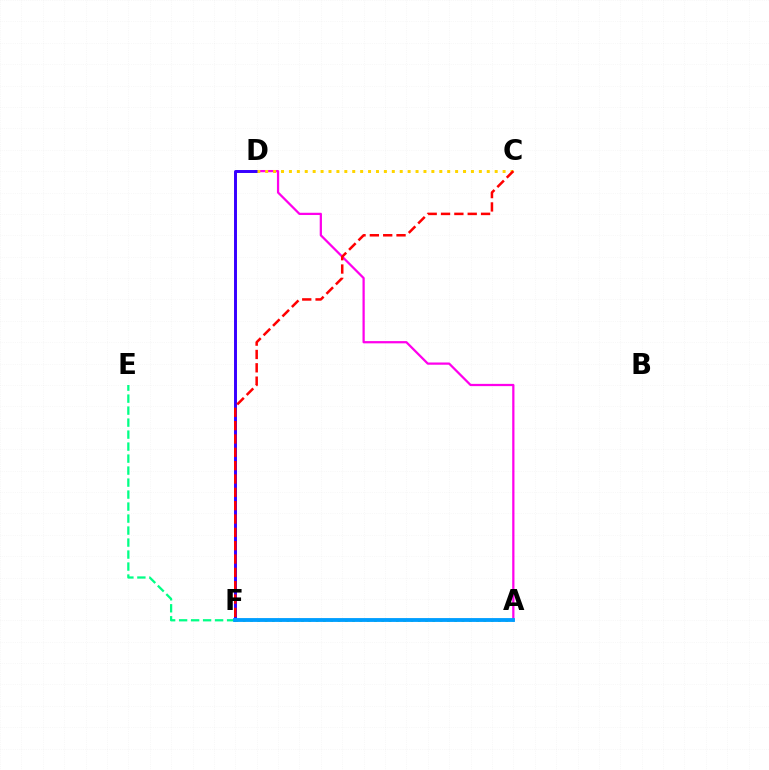{('A', 'D'): [{'color': '#ff00ed', 'line_style': 'solid', 'thickness': 1.62}], ('D', 'F'): [{'color': '#3700ff', 'line_style': 'solid', 'thickness': 2.13}], ('E', 'F'): [{'color': '#00ff86', 'line_style': 'dashed', 'thickness': 1.63}], ('A', 'F'): [{'color': '#4fff00', 'line_style': 'dotted', 'thickness': 1.98}, {'color': '#009eff', 'line_style': 'solid', 'thickness': 2.77}], ('C', 'D'): [{'color': '#ffd500', 'line_style': 'dotted', 'thickness': 2.15}], ('C', 'F'): [{'color': '#ff0000', 'line_style': 'dashed', 'thickness': 1.81}]}